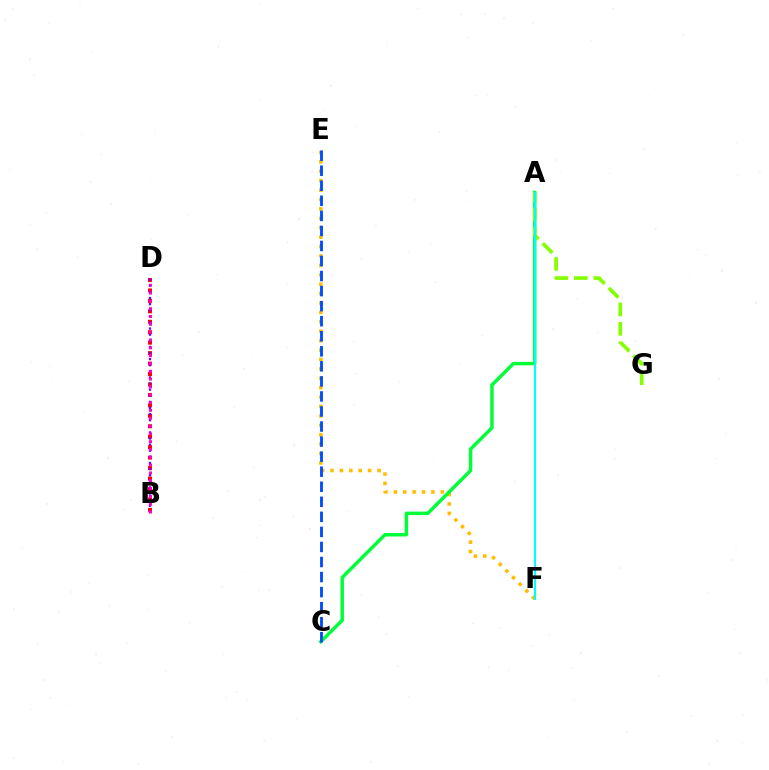{('E', 'F'): [{'color': '#ffbd00', 'line_style': 'dotted', 'thickness': 2.56}], ('A', 'C'): [{'color': '#00ff39', 'line_style': 'solid', 'thickness': 2.49}], ('B', 'D'): [{'color': '#ff0000', 'line_style': 'dotted', 'thickness': 2.84}, {'color': '#7200ff', 'line_style': 'dotted', 'thickness': 1.66}, {'color': '#ff00cf', 'line_style': 'dotted', 'thickness': 2.12}], ('C', 'E'): [{'color': '#004bff', 'line_style': 'dashed', 'thickness': 2.04}], ('A', 'G'): [{'color': '#84ff00', 'line_style': 'dashed', 'thickness': 2.64}], ('A', 'F'): [{'color': '#00fff6', 'line_style': 'solid', 'thickness': 1.52}]}